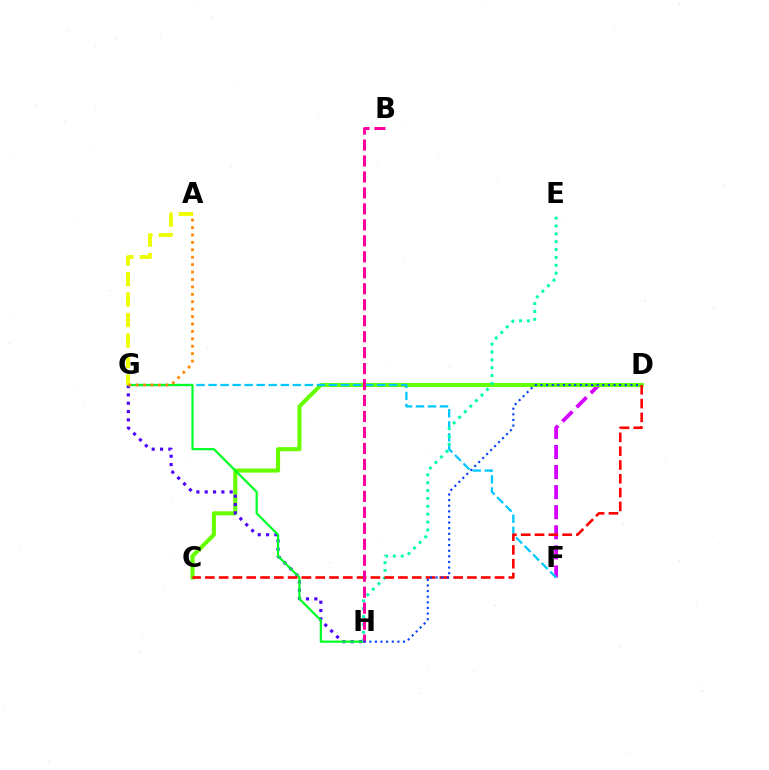{('D', 'F'): [{'color': '#d600ff', 'line_style': 'dashed', 'thickness': 2.73}], ('C', 'D'): [{'color': '#66ff00', 'line_style': 'solid', 'thickness': 2.92}, {'color': '#ff0000', 'line_style': 'dashed', 'thickness': 1.87}], ('F', 'G'): [{'color': '#00c7ff', 'line_style': 'dashed', 'thickness': 1.64}], ('G', 'H'): [{'color': '#4f00ff', 'line_style': 'dotted', 'thickness': 2.26}, {'color': '#00ff27', 'line_style': 'solid', 'thickness': 1.6}], ('E', 'H'): [{'color': '#00ffaf', 'line_style': 'dotted', 'thickness': 2.14}], ('A', 'G'): [{'color': '#eeff00', 'line_style': 'dashed', 'thickness': 2.78}, {'color': '#ff8800', 'line_style': 'dotted', 'thickness': 2.02}], ('B', 'H'): [{'color': '#ff00a0', 'line_style': 'dashed', 'thickness': 2.17}], ('D', 'H'): [{'color': '#003fff', 'line_style': 'dotted', 'thickness': 1.53}]}